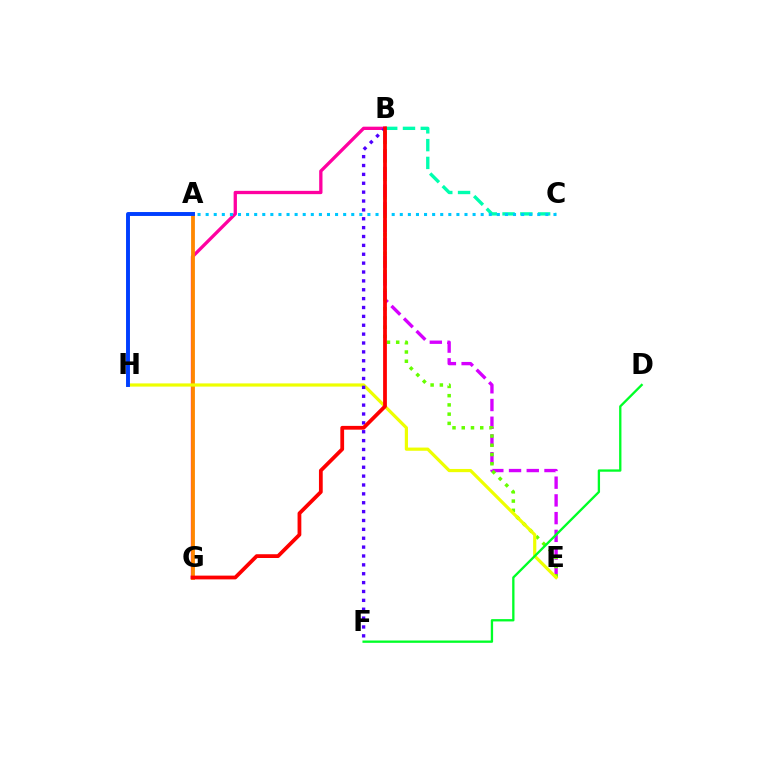{('B', 'C'): [{'color': '#00ffaf', 'line_style': 'dashed', 'thickness': 2.42}], ('B', 'G'): [{'color': '#ff00a0', 'line_style': 'solid', 'thickness': 2.38}, {'color': '#ff0000', 'line_style': 'solid', 'thickness': 2.71}], ('B', 'E'): [{'color': '#d600ff', 'line_style': 'dashed', 'thickness': 2.41}, {'color': '#66ff00', 'line_style': 'dotted', 'thickness': 2.51}], ('A', 'G'): [{'color': '#ff8800', 'line_style': 'solid', 'thickness': 2.74}], ('E', 'H'): [{'color': '#eeff00', 'line_style': 'solid', 'thickness': 2.3}], ('D', 'F'): [{'color': '#00ff27', 'line_style': 'solid', 'thickness': 1.67}], ('B', 'F'): [{'color': '#4f00ff', 'line_style': 'dotted', 'thickness': 2.41}], ('A', 'H'): [{'color': '#003fff', 'line_style': 'solid', 'thickness': 2.82}], ('A', 'C'): [{'color': '#00c7ff', 'line_style': 'dotted', 'thickness': 2.2}]}